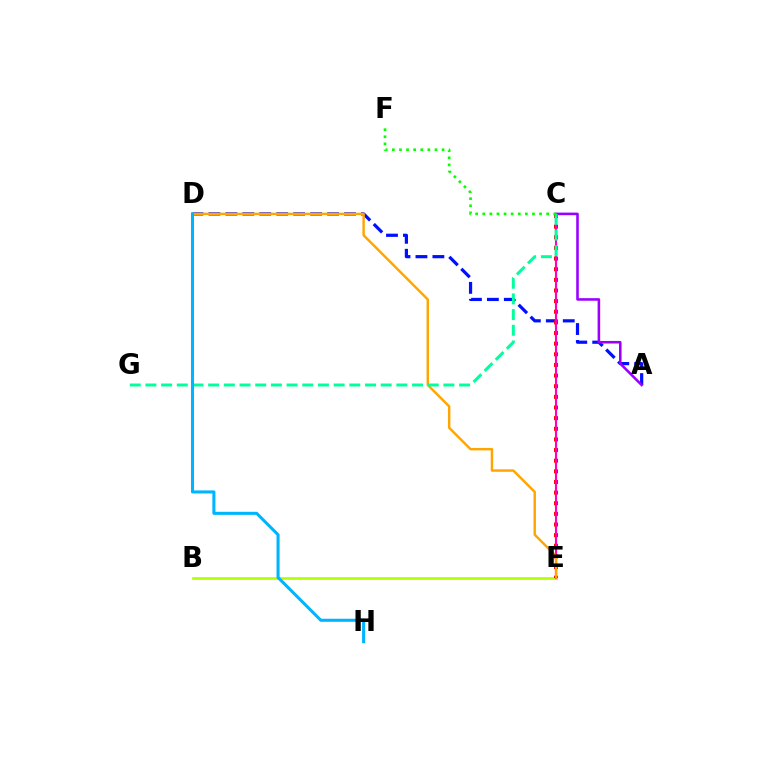{('A', 'D'): [{'color': '#0010ff', 'line_style': 'dashed', 'thickness': 2.3}], ('A', 'C'): [{'color': '#9b00ff', 'line_style': 'solid', 'thickness': 1.85}], ('B', 'E'): [{'color': '#b3ff00', 'line_style': 'solid', 'thickness': 1.94}], ('C', 'E'): [{'color': '#ff0000', 'line_style': 'dotted', 'thickness': 2.89}, {'color': '#ff00bd', 'line_style': 'solid', 'thickness': 1.52}], ('D', 'E'): [{'color': '#ffa500', 'line_style': 'solid', 'thickness': 1.75}], ('C', 'G'): [{'color': '#00ff9d', 'line_style': 'dashed', 'thickness': 2.13}], ('C', 'F'): [{'color': '#08ff00', 'line_style': 'dotted', 'thickness': 1.93}], ('D', 'H'): [{'color': '#00b5ff', 'line_style': 'solid', 'thickness': 2.2}]}